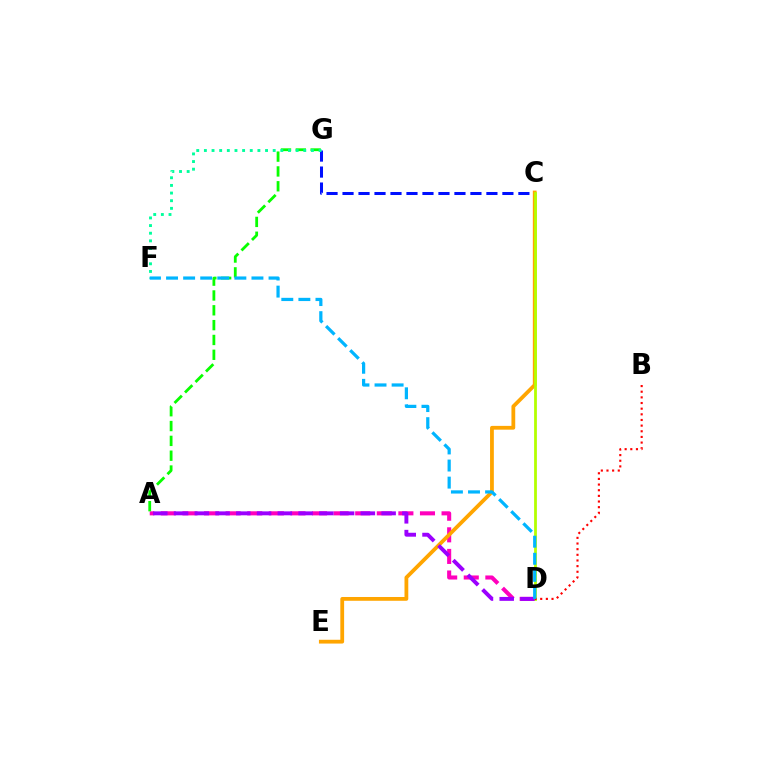{('A', 'D'): [{'color': '#ff00bd', 'line_style': 'dashed', 'thickness': 2.93}, {'color': '#9b00ff', 'line_style': 'dashed', 'thickness': 2.82}], ('A', 'G'): [{'color': '#08ff00', 'line_style': 'dashed', 'thickness': 2.01}], ('C', 'G'): [{'color': '#0010ff', 'line_style': 'dashed', 'thickness': 2.17}], ('F', 'G'): [{'color': '#00ff9d', 'line_style': 'dotted', 'thickness': 2.08}], ('C', 'E'): [{'color': '#ffa500', 'line_style': 'solid', 'thickness': 2.73}], ('C', 'D'): [{'color': '#b3ff00', 'line_style': 'solid', 'thickness': 2.0}], ('B', 'D'): [{'color': '#ff0000', 'line_style': 'dotted', 'thickness': 1.54}], ('D', 'F'): [{'color': '#00b5ff', 'line_style': 'dashed', 'thickness': 2.32}]}